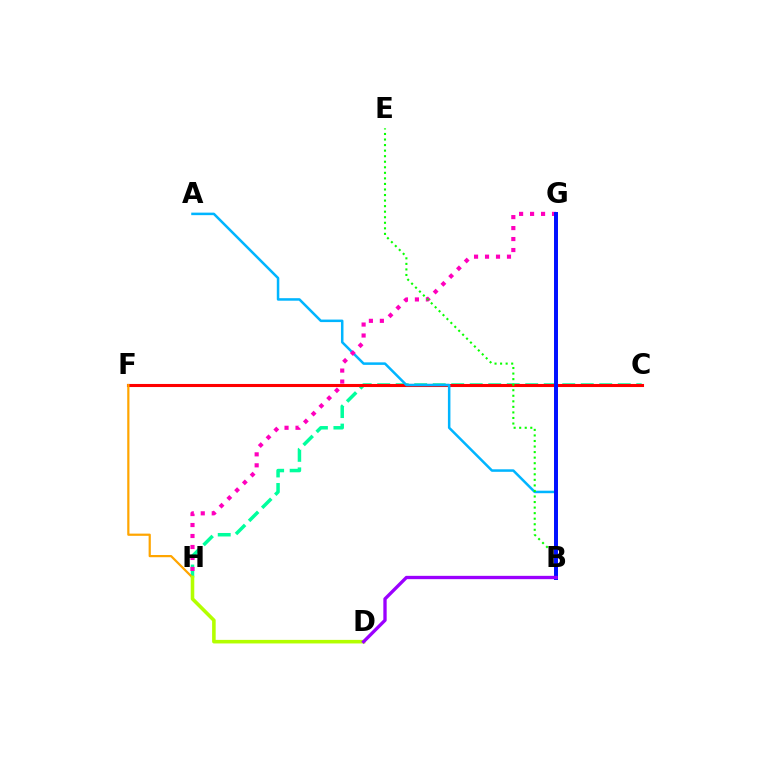{('C', 'H'): [{'color': '#00ff9d', 'line_style': 'dashed', 'thickness': 2.51}], ('C', 'F'): [{'color': '#ff0000', 'line_style': 'solid', 'thickness': 2.22}], ('A', 'B'): [{'color': '#00b5ff', 'line_style': 'solid', 'thickness': 1.81}], ('F', 'H'): [{'color': '#ffa500', 'line_style': 'solid', 'thickness': 1.6}], ('G', 'H'): [{'color': '#ff00bd', 'line_style': 'dotted', 'thickness': 2.98}], ('B', 'E'): [{'color': '#08ff00', 'line_style': 'dotted', 'thickness': 1.51}], ('B', 'G'): [{'color': '#0010ff', 'line_style': 'solid', 'thickness': 2.86}], ('D', 'H'): [{'color': '#b3ff00', 'line_style': 'solid', 'thickness': 2.57}], ('B', 'D'): [{'color': '#9b00ff', 'line_style': 'solid', 'thickness': 2.39}]}